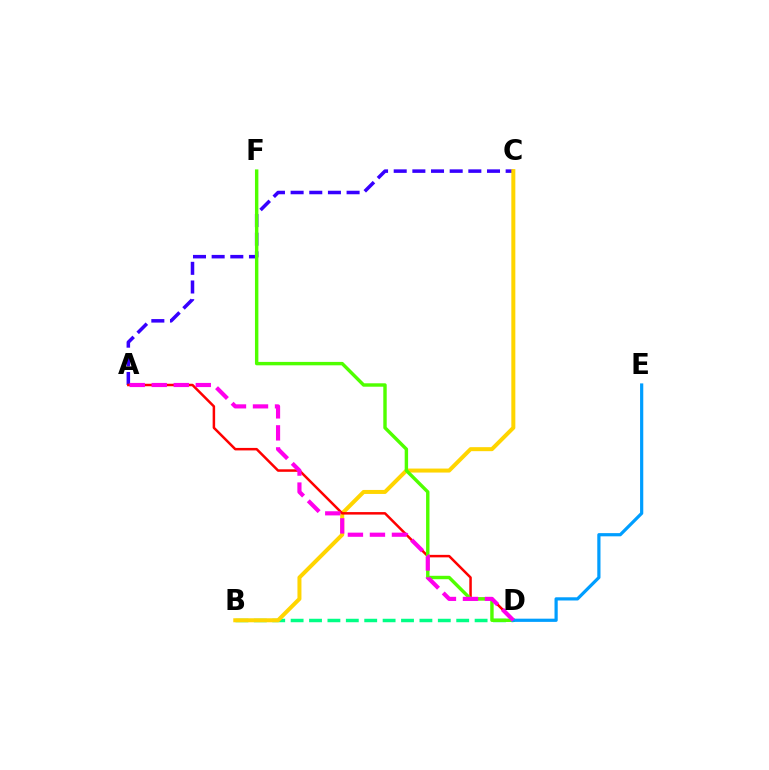{('A', 'C'): [{'color': '#3700ff', 'line_style': 'dashed', 'thickness': 2.53}], ('B', 'D'): [{'color': '#00ff86', 'line_style': 'dashed', 'thickness': 2.5}], ('B', 'C'): [{'color': '#ffd500', 'line_style': 'solid', 'thickness': 2.88}], ('A', 'D'): [{'color': '#ff0000', 'line_style': 'solid', 'thickness': 1.8}, {'color': '#ff00ed', 'line_style': 'dashed', 'thickness': 2.99}], ('D', 'F'): [{'color': '#4fff00', 'line_style': 'solid', 'thickness': 2.46}], ('D', 'E'): [{'color': '#009eff', 'line_style': 'solid', 'thickness': 2.31}]}